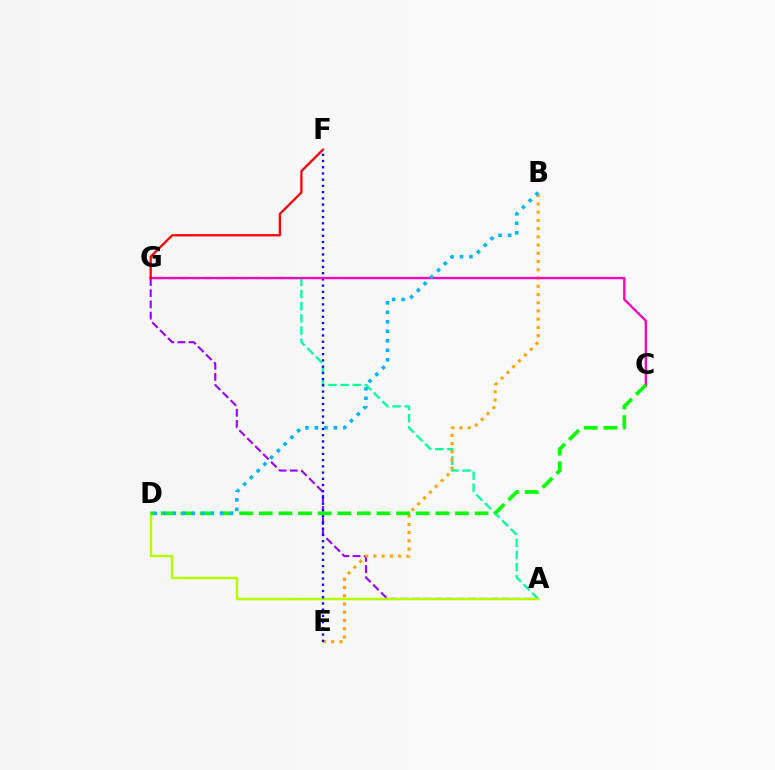{('A', 'G'): [{'color': '#00ff9d', 'line_style': 'dashed', 'thickness': 1.65}, {'color': '#9b00ff', 'line_style': 'dashed', 'thickness': 1.52}], ('B', 'E'): [{'color': '#ffa500', 'line_style': 'dotted', 'thickness': 2.24}], ('A', 'D'): [{'color': '#b3ff00', 'line_style': 'solid', 'thickness': 1.78}], ('E', 'F'): [{'color': '#0010ff', 'line_style': 'dotted', 'thickness': 1.69}], ('C', 'G'): [{'color': '#ff00bd', 'line_style': 'solid', 'thickness': 1.69}], ('F', 'G'): [{'color': '#ff0000', 'line_style': 'solid', 'thickness': 1.63}], ('C', 'D'): [{'color': '#08ff00', 'line_style': 'dashed', 'thickness': 2.67}], ('B', 'D'): [{'color': '#00b5ff', 'line_style': 'dotted', 'thickness': 2.58}]}